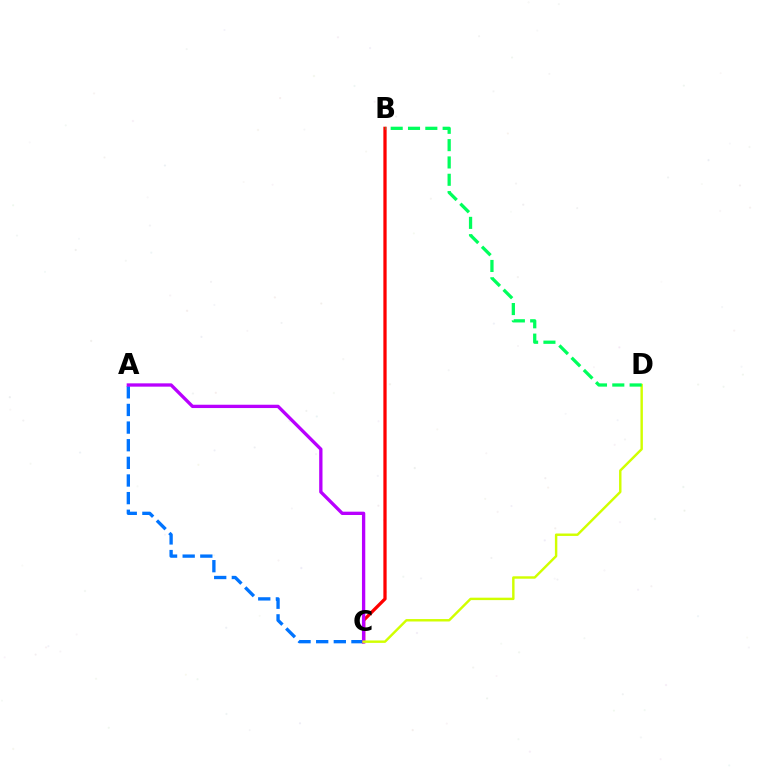{('A', 'C'): [{'color': '#0074ff', 'line_style': 'dashed', 'thickness': 2.4}, {'color': '#b900ff', 'line_style': 'solid', 'thickness': 2.39}], ('B', 'C'): [{'color': '#ff0000', 'line_style': 'solid', 'thickness': 2.35}], ('C', 'D'): [{'color': '#d1ff00', 'line_style': 'solid', 'thickness': 1.75}], ('B', 'D'): [{'color': '#00ff5c', 'line_style': 'dashed', 'thickness': 2.35}]}